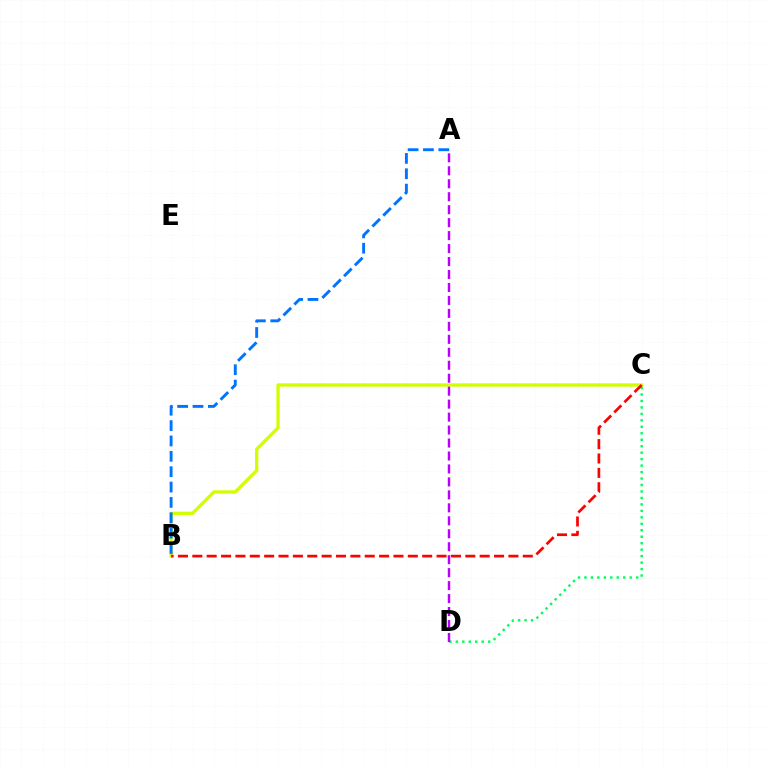{('B', 'C'): [{'color': '#d1ff00', 'line_style': 'solid', 'thickness': 2.39}, {'color': '#ff0000', 'line_style': 'dashed', 'thickness': 1.95}], ('C', 'D'): [{'color': '#00ff5c', 'line_style': 'dotted', 'thickness': 1.76}], ('A', 'B'): [{'color': '#0074ff', 'line_style': 'dashed', 'thickness': 2.09}], ('A', 'D'): [{'color': '#b900ff', 'line_style': 'dashed', 'thickness': 1.76}]}